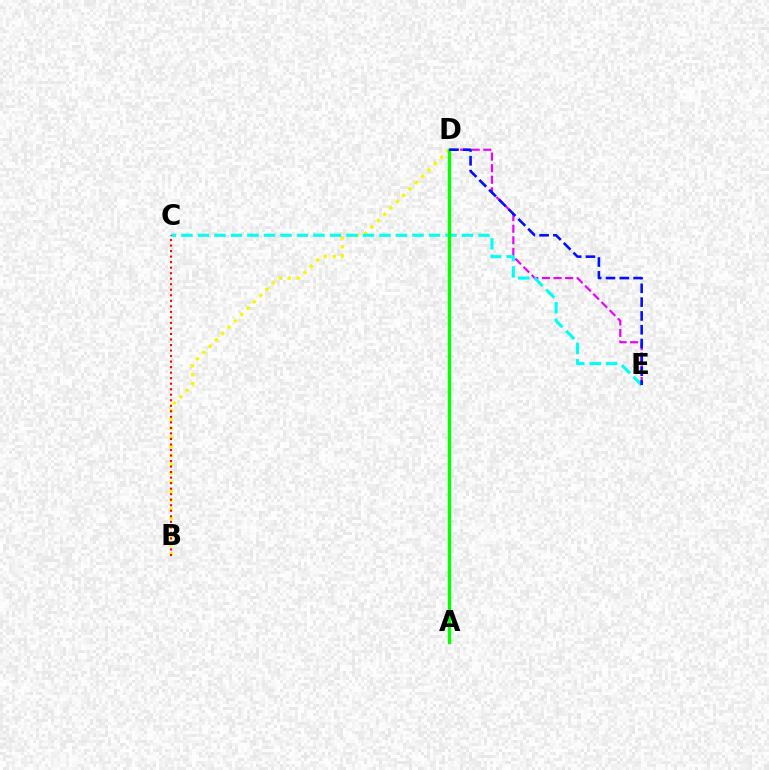{('B', 'D'): [{'color': '#fcf500', 'line_style': 'dotted', 'thickness': 2.43}], ('D', 'E'): [{'color': '#ee00ff', 'line_style': 'dashed', 'thickness': 1.57}, {'color': '#0010ff', 'line_style': 'dashed', 'thickness': 1.88}], ('C', 'E'): [{'color': '#00fff6', 'line_style': 'dashed', 'thickness': 2.24}], ('A', 'D'): [{'color': '#08ff00', 'line_style': 'solid', 'thickness': 2.44}], ('B', 'C'): [{'color': '#ff0000', 'line_style': 'dotted', 'thickness': 1.5}]}